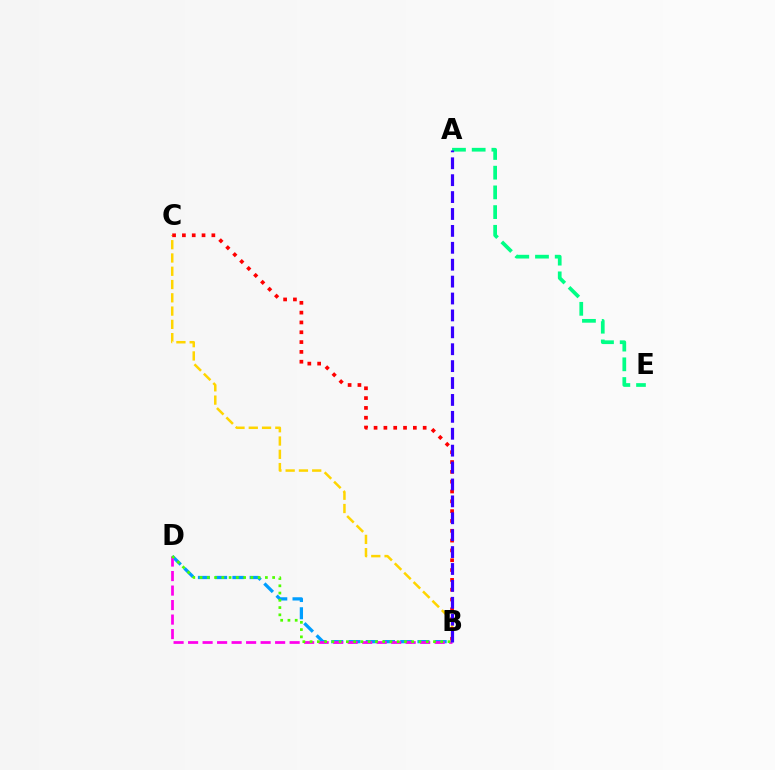{('B', 'C'): [{'color': '#ffd500', 'line_style': 'dashed', 'thickness': 1.8}, {'color': '#ff0000', 'line_style': 'dotted', 'thickness': 2.67}], ('A', 'E'): [{'color': '#00ff86', 'line_style': 'dashed', 'thickness': 2.68}], ('B', 'D'): [{'color': '#009eff', 'line_style': 'dashed', 'thickness': 2.34}, {'color': '#ff00ed', 'line_style': 'dashed', 'thickness': 1.97}, {'color': '#4fff00', 'line_style': 'dotted', 'thickness': 1.97}], ('A', 'B'): [{'color': '#3700ff', 'line_style': 'dashed', 'thickness': 2.3}]}